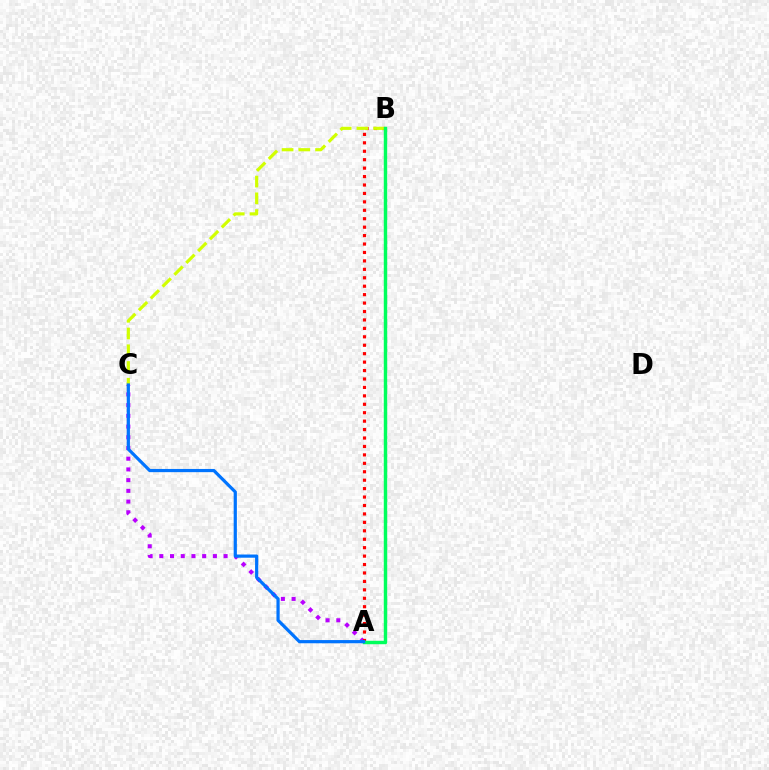{('A', 'C'): [{'color': '#b900ff', 'line_style': 'dotted', 'thickness': 2.91}, {'color': '#0074ff', 'line_style': 'solid', 'thickness': 2.3}], ('A', 'B'): [{'color': '#ff0000', 'line_style': 'dotted', 'thickness': 2.29}, {'color': '#00ff5c', 'line_style': 'solid', 'thickness': 2.47}], ('B', 'C'): [{'color': '#d1ff00', 'line_style': 'dashed', 'thickness': 2.27}]}